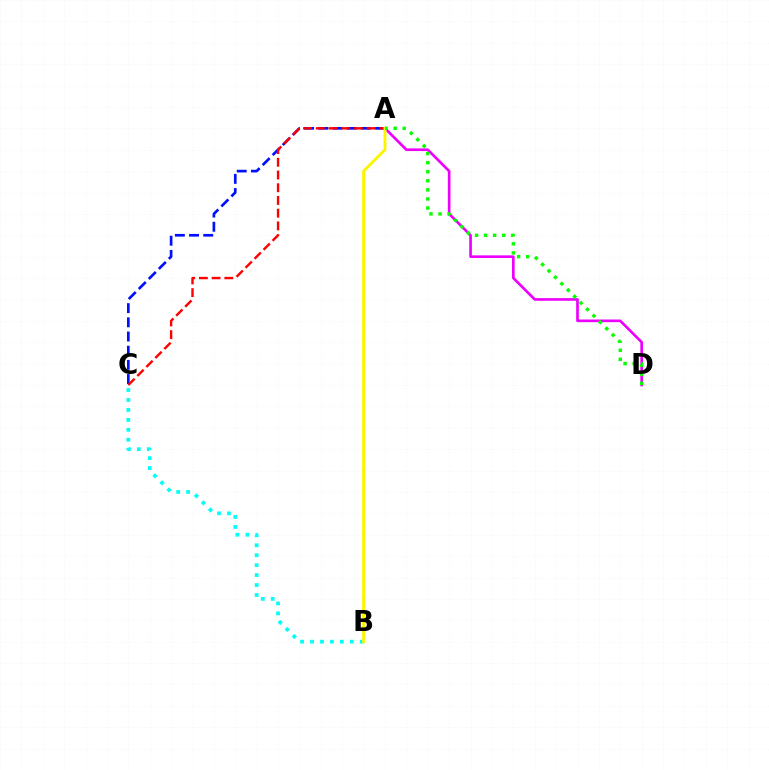{('A', 'C'): [{'color': '#0010ff', 'line_style': 'dashed', 'thickness': 1.93}, {'color': '#ff0000', 'line_style': 'dashed', 'thickness': 1.73}], ('B', 'C'): [{'color': '#00fff6', 'line_style': 'dotted', 'thickness': 2.7}], ('A', 'D'): [{'color': '#ee00ff', 'line_style': 'solid', 'thickness': 1.92}, {'color': '#08ff00', 'line_style': 'dotted', 'thickness': 2.46}], ('A', 'B'): [{'color': '#fcf500', 'line_style': 'solid', 'thickness': 2.09}]}